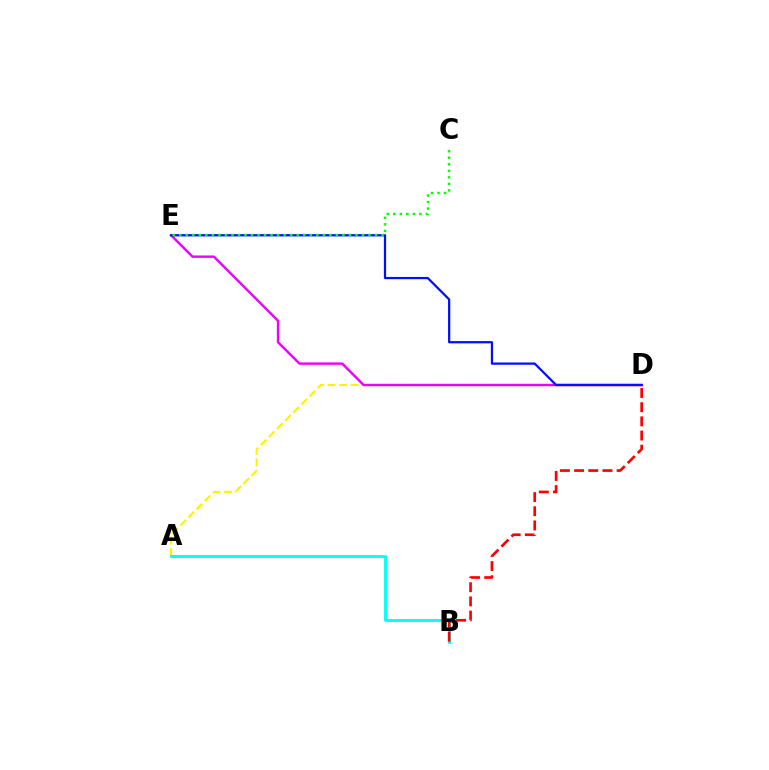{('A', 'D'): [{'color': '#fcf500', 'line_style': 'dashed', 'thickness': 1.56}], ('D', 'E'): [{'color': '#ee00ff', 'line_style': 'solid', 'thickness': 1.74}, {'color': '#0010ff', 'line_style': 'solid', 'thickness': 1.62}], ('A', 'B'): [{'color': '#00fff6', 'line_style': 'solid', 'thickness': 2.06}], ('B', 'D'): [{'color': '#ff0000', 'line_style': 'dashed', 'thickness': 1.93}], ('C', 'E'): [{'color': '#08ff00', 'line_style': 'dotted', 'thickness': 1.77}]}